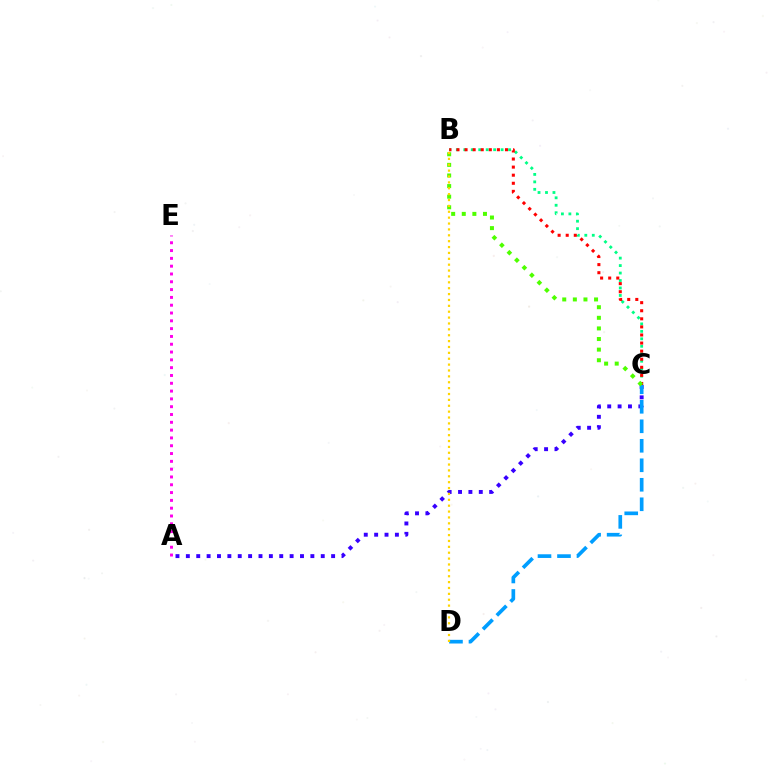{('A', 'C'): [{'color': '#3700ff', 'line_style': 'dotted', 'thickness': 2.82}], ('B', 'C'): [{'color': '#00ff86', 'line_style': 'dotted', 'thickness': 2.03}, {'color': '#ff0000', 'line_style': 'dotted', 'thickness': 2.2}, {'color': '#4fff00', 'line_style': 'dotted', 'thickness': 2.88}], ('A', 'E'): [{'color': '#ff00ed', 'line_style': 'dotted', 'thickness': 2.12}], ('C', 'D'): [{'color': '#009eff', 'line_style': 'dashed', 'thickness': 2.65}], ('B', 'D'): [{'color': '#ffd500', 'line_style': 'dotted', 'thickness': 1.6}]}